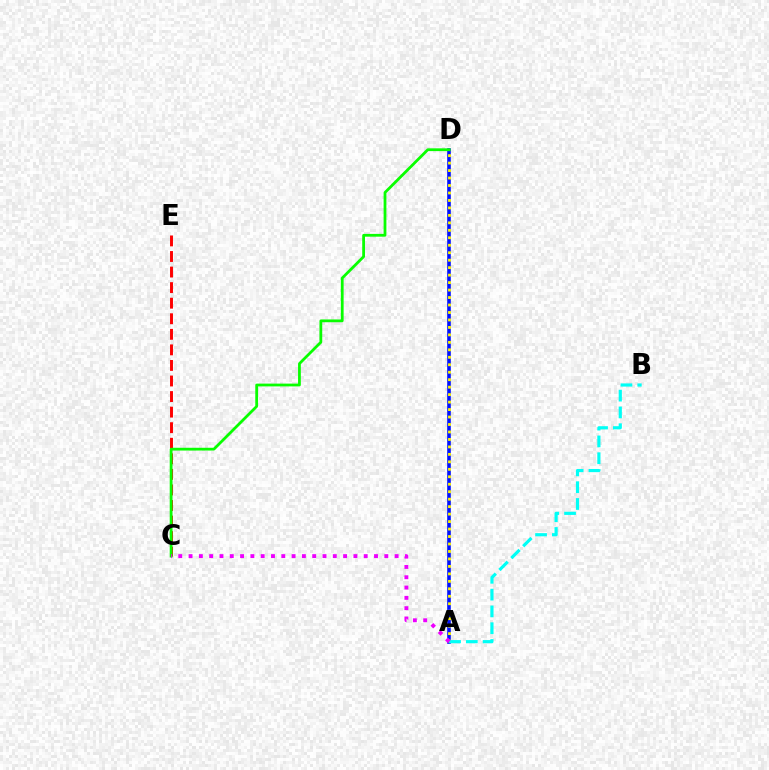{('A', 'D'): [{'color': '#0010ff', 'line_style': 'solid', 'thickness': 2.58}, {'color': '#fcf500', 'line_style': 'dotted', 'thickness': 2.03}], ('C', 'E'): [{'color': '#ff0000', 'line_style': 'dashed', 'thickness': 2.11}], ('C', 'D'): [{'color': '#08ff00', 'line_style': 'solid', 'thickness': 2.01}], ('A', 'B'): [{'color': '#00fff6', 'line_style': 'dashed', 'thickness': 2.28}], ('A', 'C'): [{'color': '#ee00ff', 'line_style': 'dotted', 'thickness': 2.8}]}